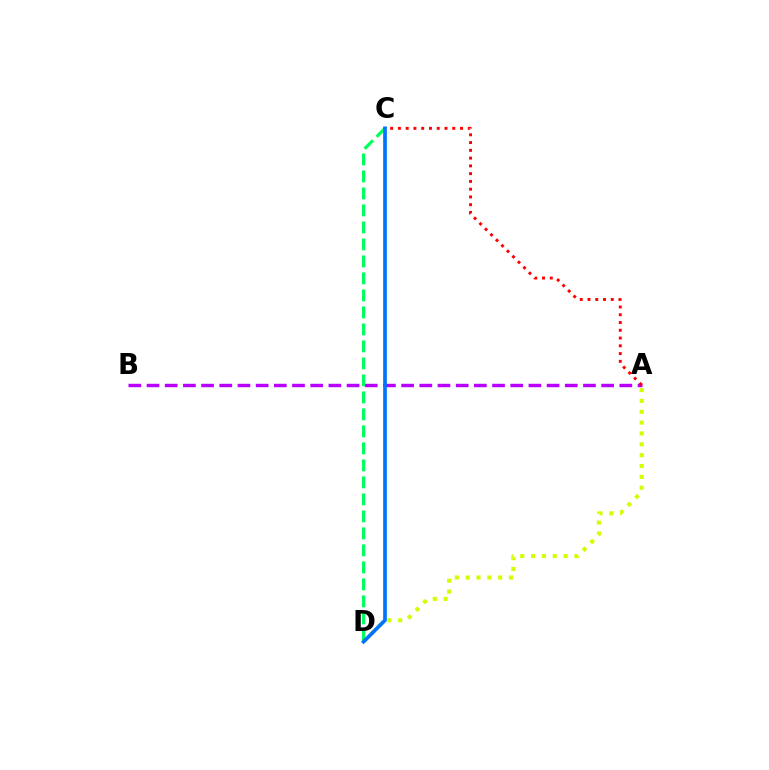{('A', 'D'): [{'color': '#d1ff00', 'line_style': 'dotted', 'thickness': 2.95}], ('A', 'B'): [{'color': '#b900ff', 'line_style': 'dashed', 'thickness': 2.47}], ('A', 'C'): [{'color': '#ff0000', 'line_style': 'dotted', 'thickness': 2.11}], ('C', 'D'): [{'color': '#00ff5c', 'line_style': 'dashed', 'thickness': 2.31}, {'color': '#0074ff', 'line_style': 'solid', 'thickness': 2.66}]}